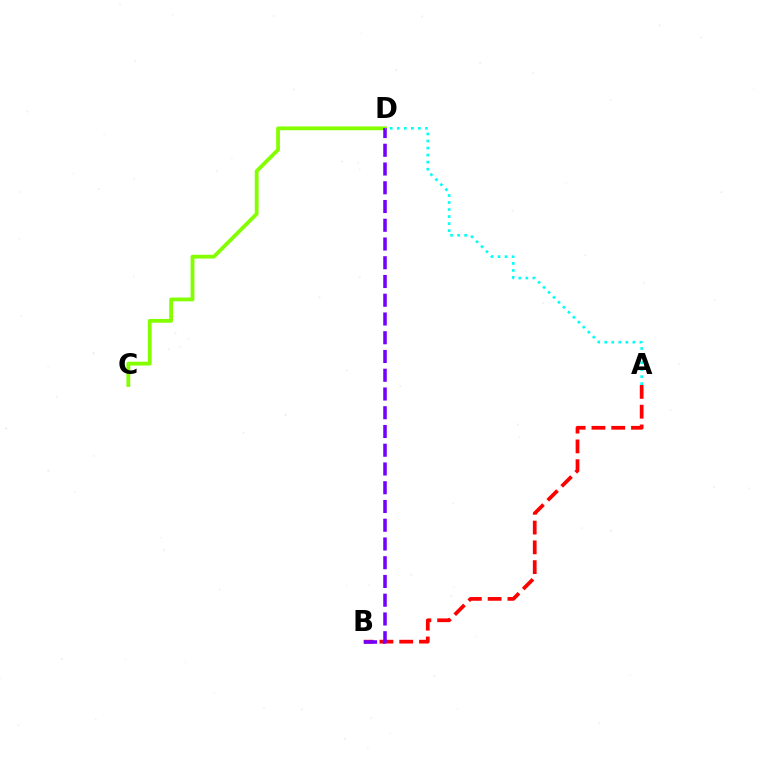{('C', 'D'): [{'color': '#84ff00', 'line_style': 'solid', 'thickness': 2.74}], ('A', 'B'): [{'color': '#ff0000', 'line_style': 'dashed', 'thickness': 2.69}], ('B', 'D'): [{'color': '#7200ff', 'line_style': 'dashed', 'thickness': 2.55}], ('A', 'D'): [{'color': '#00fff6', 'line_style': 'dotted', 'thickness': 1.91}]}